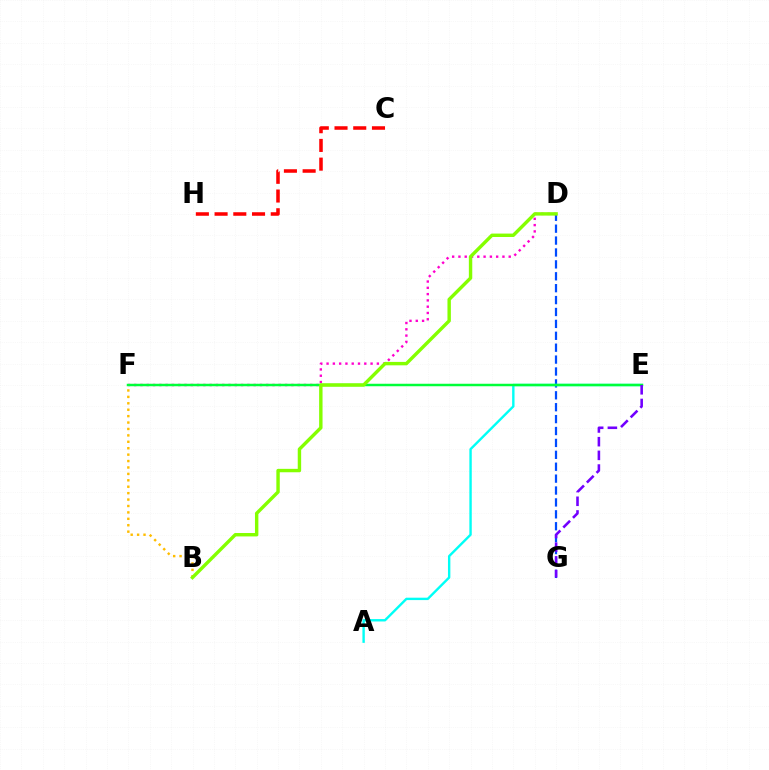{('D', 'G'): [{'color': '#004bff', 'line_style': 'dashed', 'thickness': 1.62}], ('D', 'F'): [{'color': '#ff00cf', 'line_style': 'dotted', 'thickness': 1.71}], ('A', 'E'): [{'color': '#00fff6', 'line_style': 'solid', 'thickness': 1.72}], ('B', 'F'): [{'color': '#ffbd00', 'line_style': 'dotted', 'thickness': 1.74}], ('C', 'H'): [{'color': '#ff0000', 'line_style': 'dashed', 'thickness': 2.54}], ('E', 'F'): [{'color': '#00ff39', 'line_style': 'solid', 'thickness': 1.79}], ('E', 'G'): [{'color': '#7200ff', 'line_style': 'dashed', 'thickness': 1.86}], ('B', 'D'): [{'color': '#84ff00', 'line_style': 'solid', 'thickness': 2.46}]}